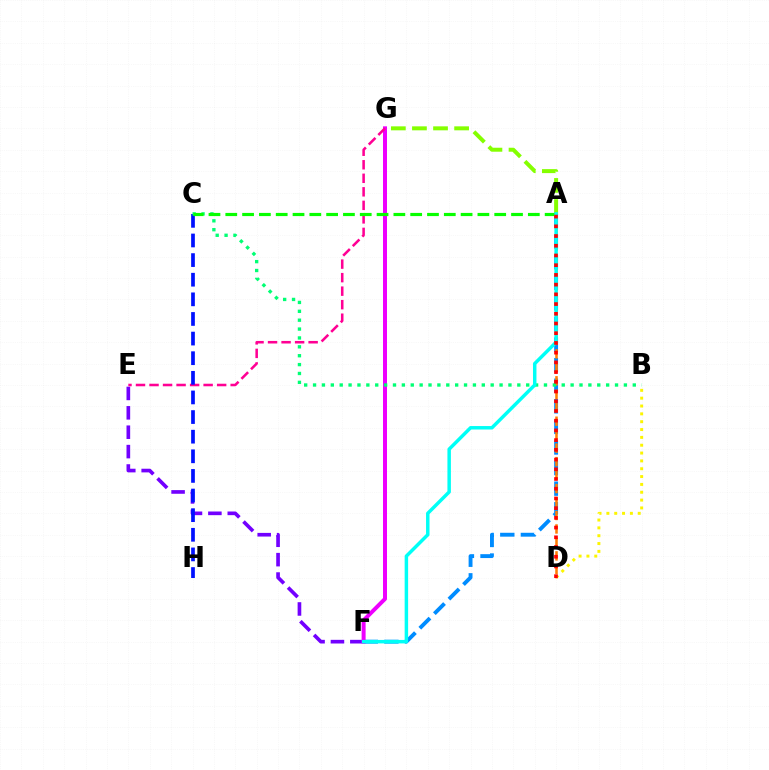{('A', 'F'): [{'color': '#008cff', 'line_style': 'dashed', 'thickness': 2.8}, {'color': '#00fff6', 'line_style': 'solid', 'thickness': 2.5}], ('E', 'F'): [{'color': '#7200ff', 'line_style': 'dashed', 'thickness': 2.63}], ('F', 'G'): [{'color': '#ee00ff', 'line_style': 'solid', 'thickness': 2.87}], ('B', 'D'): [{'color': '#fcf500', 'line_style': 'dotted', 'thickness': 2.13}], ('A', 'D'): [{'color': '#ff7c00', 'line_style': 'dashed', 'thickness': 1.83}, {'color': '#ff0000', 'line_style': 'dotted', 'thickness': 2.64}], ('E', 'G'): [{'color': '#ff0094', 'line_style': 'dashed', 'thickness': 1.84}], ('A', 'G'): [{'color': '#84ff00', 'line_style': 'dashed', 'thickness': 2.87}], ('C', 'H'): [{'color': '#0010ff', 'line_style': 'dashed', 'thickness': 2.67}], ('B', 'C'): [{'color': '#00ff74', 'line_style': 'dotted', 'thickness': 2.41}], ('A', 'C'): [{'color': '#08ff00', 'line_style': 'dashed', 'thickness': 2.28}]}